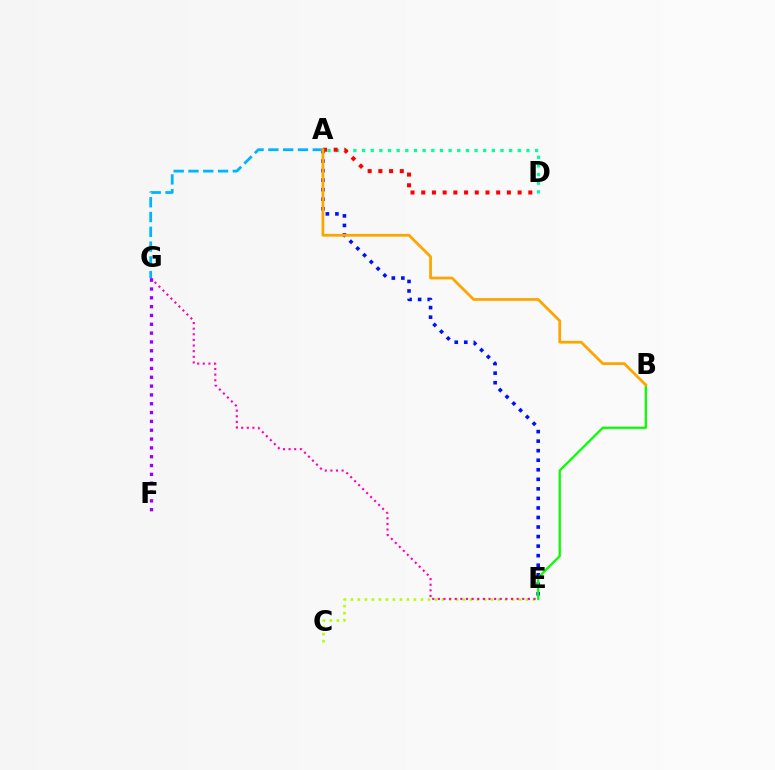{('A', 'E'): [{'color': '#0010ff', 'line_style': 'dotted', 'thickness': 2.59}], ('C', 'E'): [{'color': '#b3ff00', 'line_style': 'dotted', 'thickness': 1.9}], ('E', 'G'): [{'color': '#ff00bd', 'line_style': 'dotted', 'thickness': 1.53}], ('F', 'G'): [{'color': '#9b00ff', 'line_style': 'dotted', 'thickness': 2.4}], ('B', 'E'): [{'color': '#08ff00', 'line_style': 'solid', 'thickness': 1.63}], ('A', 'G'): [{'color': '#00b5ff', 'line_style': 'dashed', 'thickness': 2.01}], ('A', 'D'): [{'color': '#00ff9d', 'line_style': 'dotted', 'thickness': 2.35}, {'color': '#ff0000', 'line_style': 'dotted', 'thickness': 2.91}], ('A', 'B'): [{'color': '#ffa500', 'line_style': 'solid', 'thickness': 2.0}]}